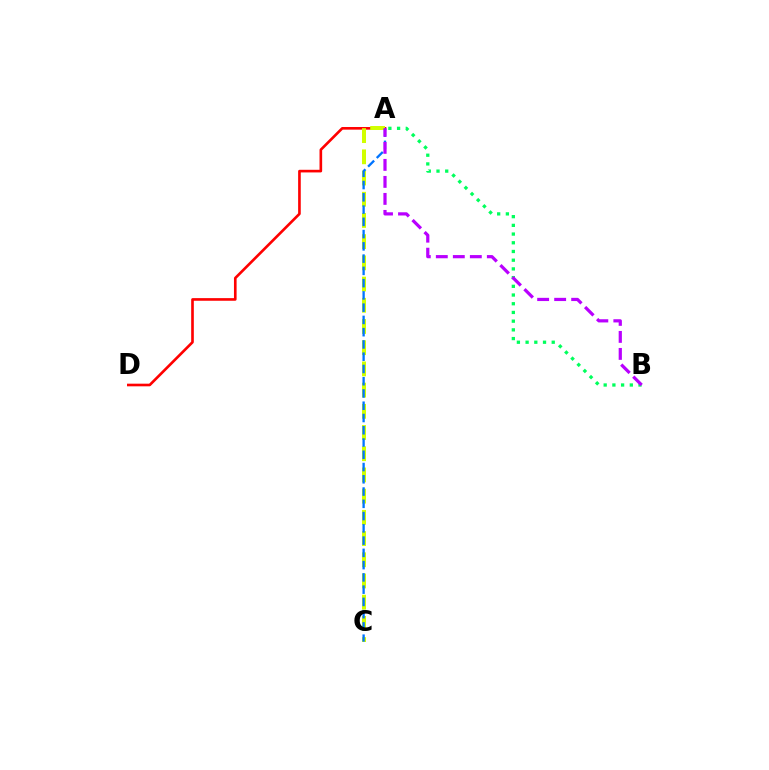{('A', 'D'): [{'color': '#ff0000', 'line_style': 'solid', 'thickness': 1.9}], ('A', 'C'): [{'color': '#d1ff00', 'line_style': 'dashed', 'thickness': 2.88}, {'color': '#0074ff', 'line_style': 'dashed', 'thickness': 1.67}], ('A', 'B'): [{'color': '#00ff5c', 'line_style': 'dotted', 'thickness': 2.37}, {'color': '#b900ff', 'line_style': 'dashed', 'thickness': 2.31}]}